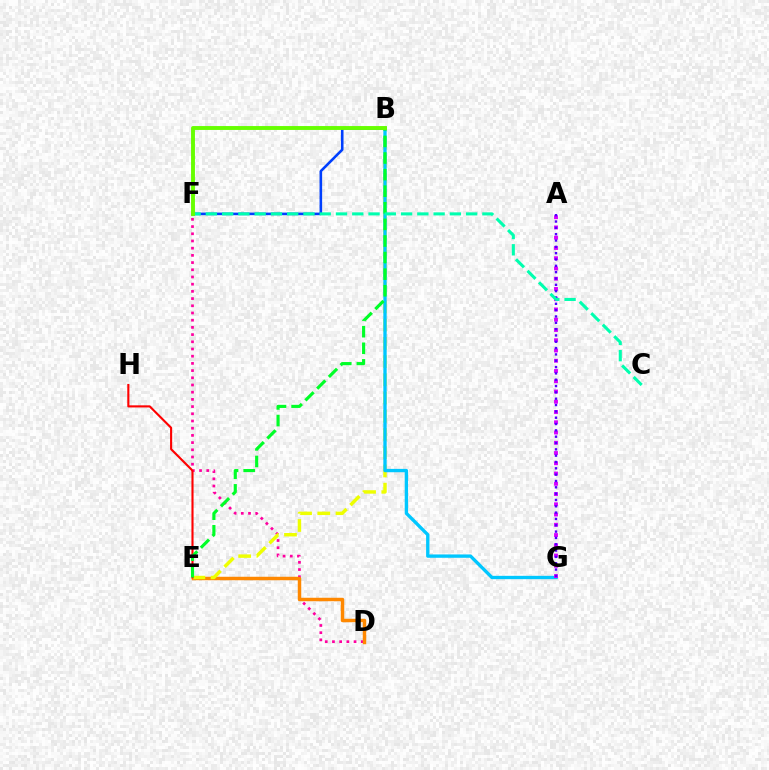{('B', 'F'): [{'color': '#003fff', 'line_style': 'solid', 'thickness': 1.86}, {'color': '#66ff00', 'line_style': 'solid', 'thickness': 2.8}], ('D', 'F'): [{'color': '#ff00a0', 'line_style': 'dotted', 'thickness': 1.96}], ('D', 'E'): [{'color': '#ff8800', 'line_style': 'solid', 'thickness': 2.49}], ('B', 'E'): [{'color': '#eeff00', 'line_style': 'dashed', 'thickness': 2.48}, {'color': '#00ff27', 'line_style': 'dashed', 'thickness': 2.25}], ('E', 'H'): [{'color': '#ff0000', 'line_style': 'solid', 'thickness': 1.52}], ('B', 'G'): [{'color': '#00c7ff', 'line_style': 'solid', 'thickness': 2.4}], ('A', 'G'): [{'color': '#d600ff', 'line_style': 'dotted', 'thickness': 2.79}, {'color': '#4f00ff', 'line_style': 'dotted', 'thickness': 1.72}], ('C', 'F'): [{'color': '#00ffaf', 'line_style': 'dashed', 'thickness': 2.21}]}